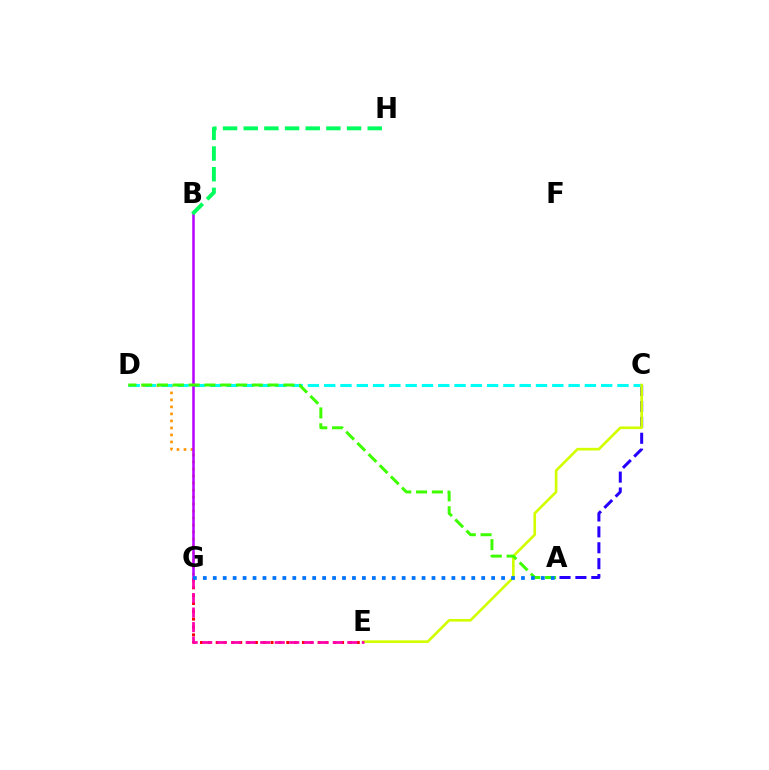{('E', 'G'): [{'color': '#ff0000', 'line_style': 'dotted', 'thickness': 2.13}, {'color': '#ff00ac', 'line_style': 'dashed', 'thickness': 1.97}], ('A', 'C'): [{'color': '#2500ff', 'line_style': 'dashed', 'thickness': 2.16}], ('D', 'G'): [{'color': '#ff9400', 'line_style': 'dotted', 'thickness': 1.9}], ('C', 'D'): [{'color': '#00fff6', 'line_style': 'dashed', 'thickness': 2.21}], ('C', 'E'): [{'color': '#d1ff00', 'line_style': 'solid', 'thickness': 1.9}], ('B', 'G'): [{'color': '#b900ff', 'line_style': 'solid', 'thickness': 1.8}], ('A', 'D'): [{'color': '#3dff00', 'line_style': 'dashed', 'thickness': 2.15}], ('B', 'H'): [{'color': '#00ff5c', 'line_style': 'dashed', 'thickness': 2.81}], ('A', 'G'): [{'color': '#0074ff', 'line_style': 'dotted', 'thickness': 2.7}]}